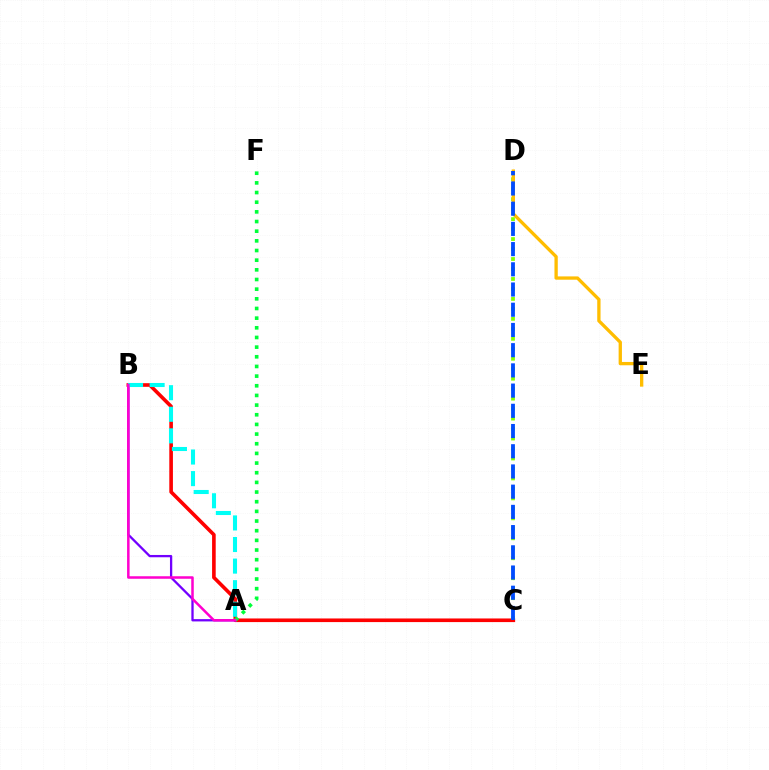{('B', 'C'): [{'color': '#ff0000', 'line_style': 'solid', 'thickness': 2.61}], ('C', 'D'): [{'color': '#84ff00', 'line_style': 'dotted', 'thickness': 2.71}, {'color': '#004bff', 'line_style': 'dashed', 'thickness': 2.75}], ('D', 'E'): [{'color': '#ffbd00', 'line_style': 'solid', 'thickness': 2.38}], ('A', 'B'): [{'color': '#7200ff', 'line_style': 'solid', 'thickness': 1.65}, {'color': '#00fff6', 'line_style': 'dashed', 'thickness': 2.93}, {'color': '#ff00cf', 'line_style': 'solid', 'thickness': 1.81}], ('A', 'F'): [{'color': '#00ff39', 'line_style': 'dotted', 'thickness': 2.63}]}